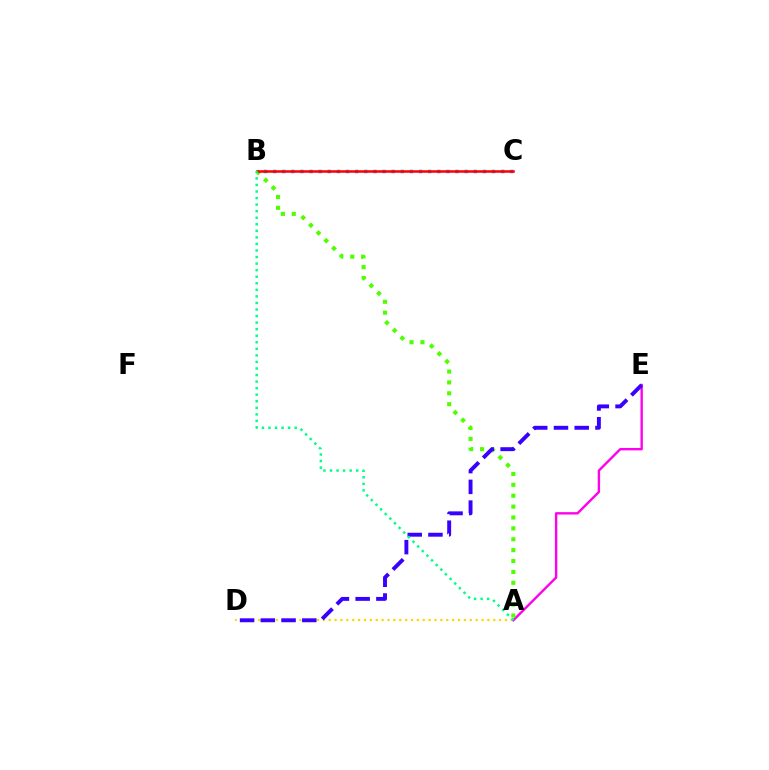{('A', 'D'): [{'color': '#ffd500', 'line_style': 'dotted', 'thickness': 1.6}], ('A', 'E'): [{'color': '#ff00ed', 'line_style': 'solid', 'thickness': 1.72}], ('B', 'C'): [{'color': '#009eff', 'line_style': 'dotted', 'thickness': 2.48}, {'color': '#ff0000', 'line_style': 'solid', 'thickness': 1.82}], ('A', 'B'): [{'color': '#4fff00', 'line_style': 'dotted', 'thickness': 2.96}, {'color': '#00ff86', 'line_style': 'dotted', 'thickness': 1.78}], ('D', 'E'): [{'color': '#3700ff', 'line_style': 'dashed', 'thickness': 2.82}]}